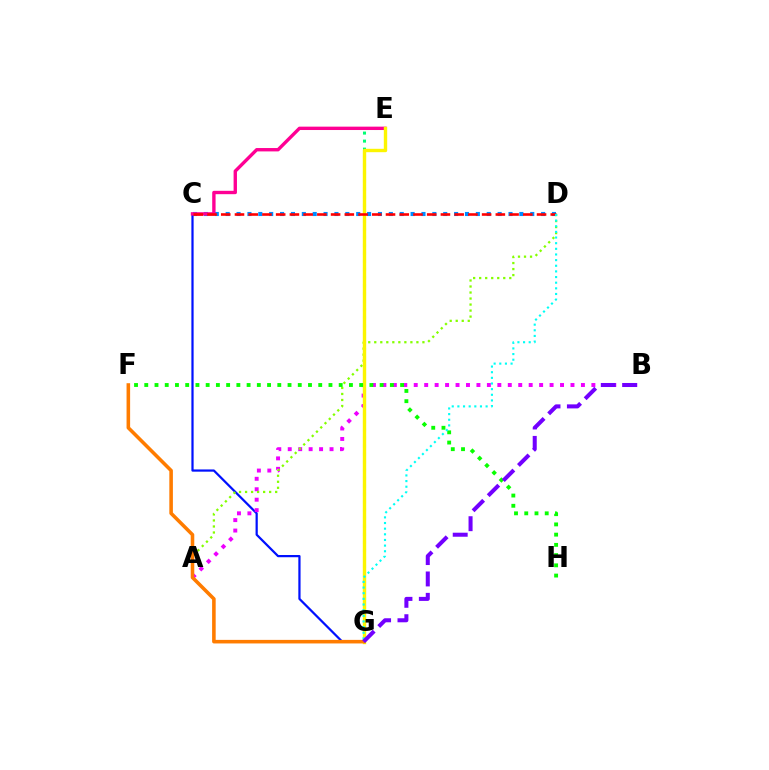{('C', 'D'): [{'color': '#008cff', 'line_style': 'dotted', 'thickness': 2.96}, {'color': '#ff0000', 'line_style': 'dashed', 'thickness': 1.87}], ('C', 'G'): [{'color': '#0010ff', 'line_style': 'solid', 'thickness': 1.6}], ('E', 'G'): [{'color': '#00ff74', 'line_style': 'dotted', 'thickness': 2.18}, {'color': '#fcf500', 'line_style': 'solid', 'thickness': 2.44}], ('A', 'B'): [{'color': '#ee00ff', 'line_style': 'dotted', 'thickness': 2.84}], ('A', 'D'): [{'color': '#84ff00', 'line_style': 'dotted', 'thickness': 1.64}], ('C', 'E'): [{'color': '#ff0094', 'line_style': 'solid', 'thickness': 2.43}], ('F', 'G'): [{'color': '#ff7c00', 'line_style': 'solid', 'thickness': 2.57}], ('F', 'H'): [{'color': '#08ff00', 'line_style': 'dotted', 'thickness': 2.78}], ('D', 'G'): [{'color': '#00fff6', 'line_style': 'dotted', 'thickness': 1.53}], ('B', 'G'): [{'color': '#7200ff', 'line_style': 'dashed', 'thickness': 2.9}]}